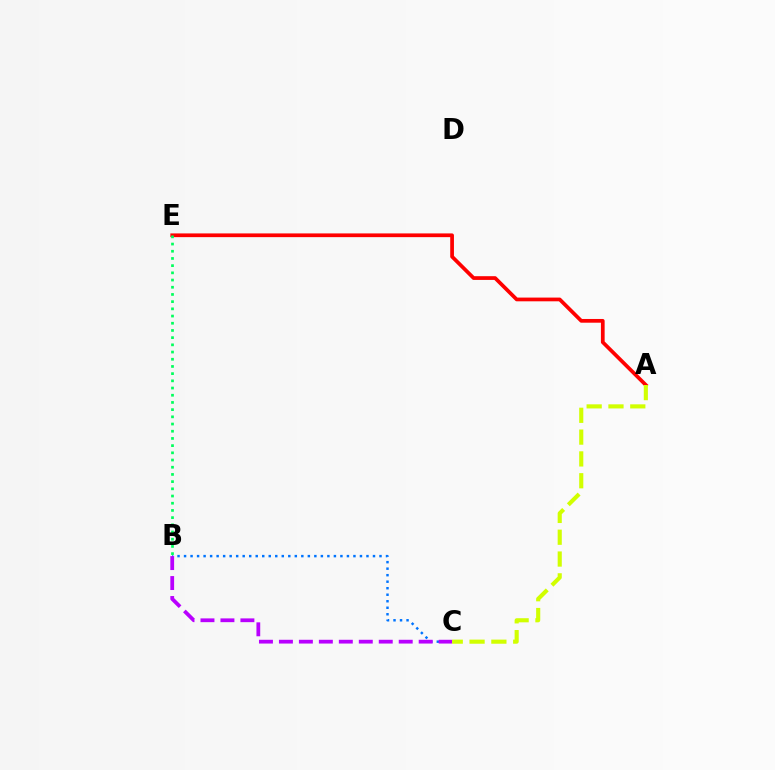{('A', 'E'): [{'color': '#ff0000', 'line_style': 'solid', 'thickness': 2.68}], ('B', 'C'): [{'color': '#0074ff', 'line_style': 'dotted', 'thickness': 1.77}, {'color': '#b900ff', 'line_style': 'dashed', 'thickness': 2.71}], ('B', 'E'): [{'color': '#00ff5c', 'line_style': 'dotted', 'thickness': 1.96}], ('A', 'C'): [{'color': '#d1ff00', 'line_style': 'dashed', 'thickness': 2.96}]}